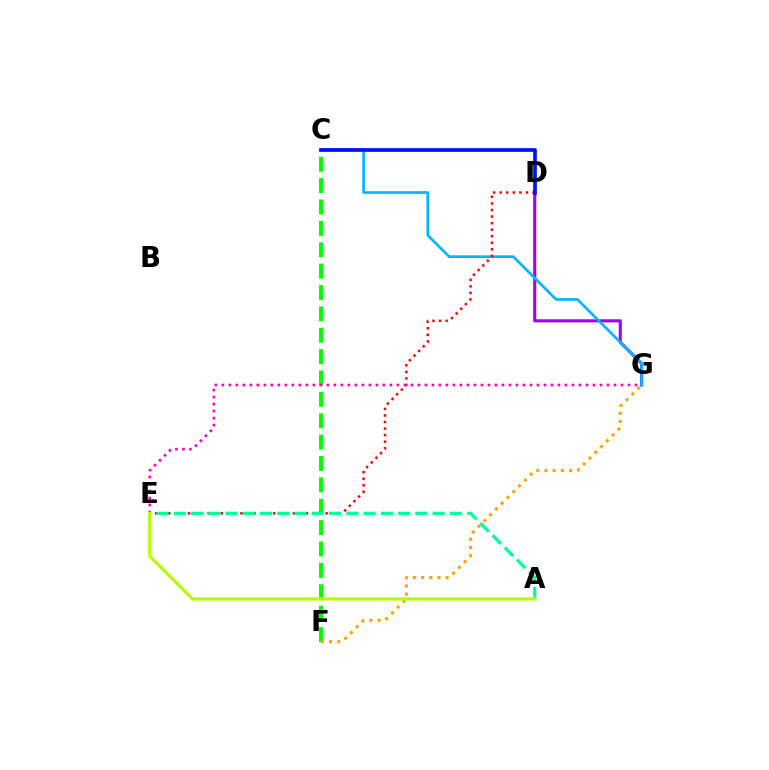{('D', 'G'): [{'color': '#9b00ff', 'line_style': 'solid', 'thickness': 2.22}], ('C', 'F'): [{'color': '#08ff00', 'line_style': 'dashed', 'thickness': 2.9}], ('C', 'G'): [{'color': '#00b5ff', 'line_style': 'solid', 'thickness': 1.92}], ('D', 'E'): [{'color': '#ff0000', 'line_style': 'dotted', 'thickness': 1.78}], ('E', 'G'): [{'color': '#ff00bd', 'line_style': 'dotted', 'thickness': 1.9}], ('F', 'G'): [{'color': '#ffa500', 'line_style': 'dotted', 'thickness': 2.23}], ('A', 'E'): [{'color': '#00ff9d', 'line_style': 'dashed', 'thickness': 2.34}, {'color': '#b3ff00', 'line_style': 'solid', 'thickness': 2.29}], ('C', 'D'): [{'color': '#0010ff', 'line_style': 'solid', 'thickness': 2.67}]}